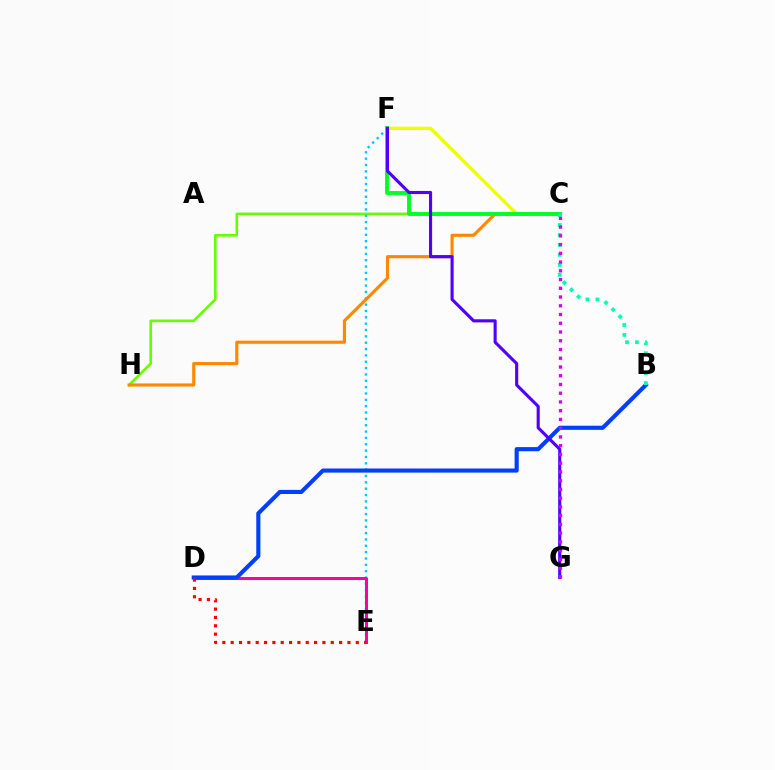{('C', 'H'): [{'color': '#66ff00', 'line_style': 'solid', 'thickness': 1.91}, {'color': '#ff8800', 'line_style': 'solid', 'thickness': 2.26}], ('C', 'F'): [{'color': '#eeff00', 'line_style': 'solid', 'thickness': 2.4}, {'color': '#00ff27', 'line_style': 'solid', 'thickness': 2.78}], ('E', 'F'): [{'color': '#00c7ff', 'line_style': 'dotted', 'thickness': 1.72}], ('D', 'E'): [{'color': '#ff00a0', 'line_style': 'solid', 'thickness': 2.16}, {'color': '#ff0000', 'line_style': 'dotted', 'thickness': 2.27}], ('B', 'D'): [{'color': '#003fff', 'line_style': 'solid', 'thickness': 2.96}], ('B', 'C'): [{'color': '#00ffaf', 'line_style': 'dotted', 'thickness': 2.71}], ('F', 'G'): [{'color': '#4f00ff', 'line_style': 'solid', 'thickness': 2.24}], ('C', 'G'): [{'color': '#d600ff', 'line_style': 'dotted', 'thickness': 2.38}]}